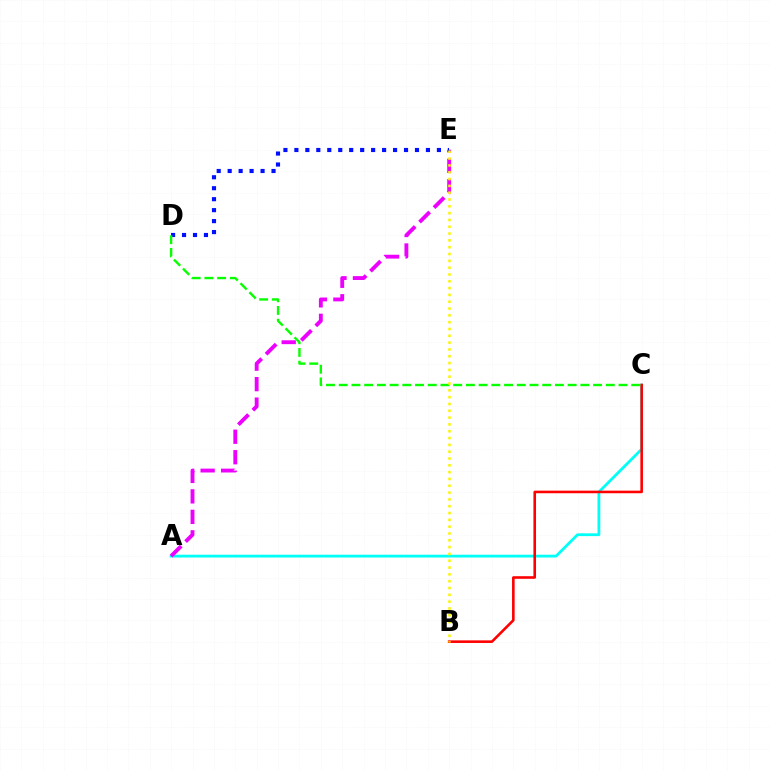{('A', 'C'): [{'color': '#00fff6', 'line_style': 'solid', 'thickness': 2.0}], ('A', 'E'): [{'color': '#ee00ff', 'line_style': 'dashed', 'thickness': 2.78}], ('D', 'E'): [{'color': '#0010ff', 'line_style': 'dotted', 'thickness': 2.98}], ('B', 'C'): [{'color': '#ff0000', 'line_style': 'solid', 'thickness': 1.87}], ('C', 'D'): [{'color': '#08ff00', 'line_style': 'dashed', 'thickness': 1.73}], ('B', 'E'): [{'color': '#fcf500', 'line_style': 'dotted', 'thickness': 1.85}]}